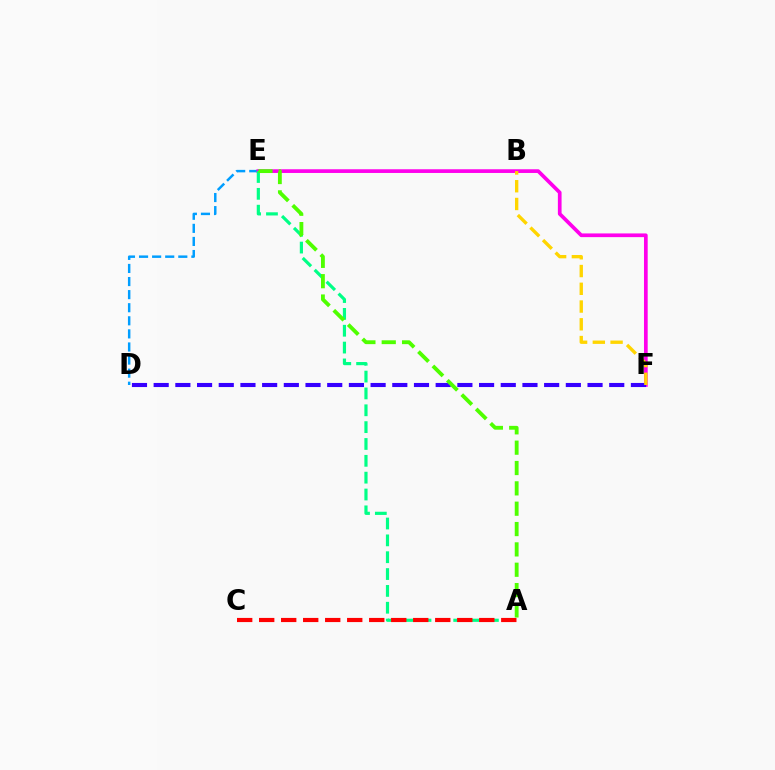{('D', 'E'): [{'color': '#009eff', 'line_style': 'dashed', 'thickness': 1.78}], ('E', 'F'): [{'color': '#ff00ed', 'line_style': 'solid', 'thickness': 2.66}], ('D', 'F'): [{'color': '#3700ff', 'line_style': 'dashed', 'thickness': 2.95}], ('A', 'E'): [{'color': '#00ff86', 'line_style': 'dashed', 'thickness': 2.29}, {'color': '#4fff00', 'line_style': 'dashed', 'thickness': 2.76}], ('A', 'C'): [{'color': '#ff0000', 'line_style': 'dashed', 'thickness': 2.99}], ('B', 'F'): [{'color': '#ffd500', 'line_style': 'dashed', 'thickness': 2.41}]}